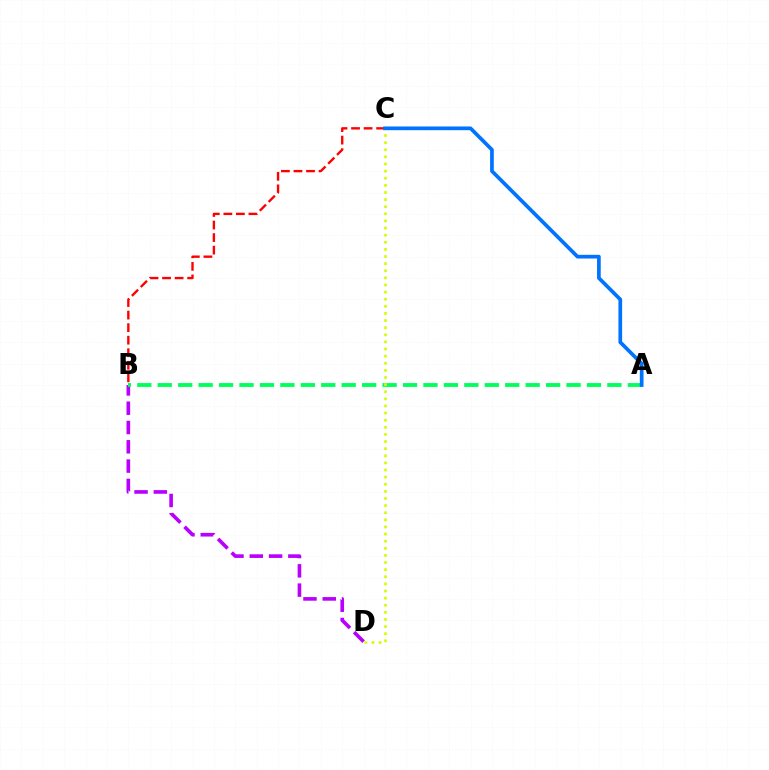{('B', 'C'): [{'color': '#ff0000', 'line_style': 'dashed', 'thickness': 1.7}], ('B', 'D'): [{'color': '#b900ff', 'line_style': 'dashed', 'thickness': 2.62}], ('A', 'B'): [{'color': '#00ff5c', 'line_style': 'dashed', 'thickness': 2.78}], ('C', 'D'): [{'color': '#d1ff00', 'line_style': 'dotted', 'thickness': 1.93}], ('A', 'C'): [{'color': '#0074ff', 'line_style': 'solid', 'thickness': 2.67}]}